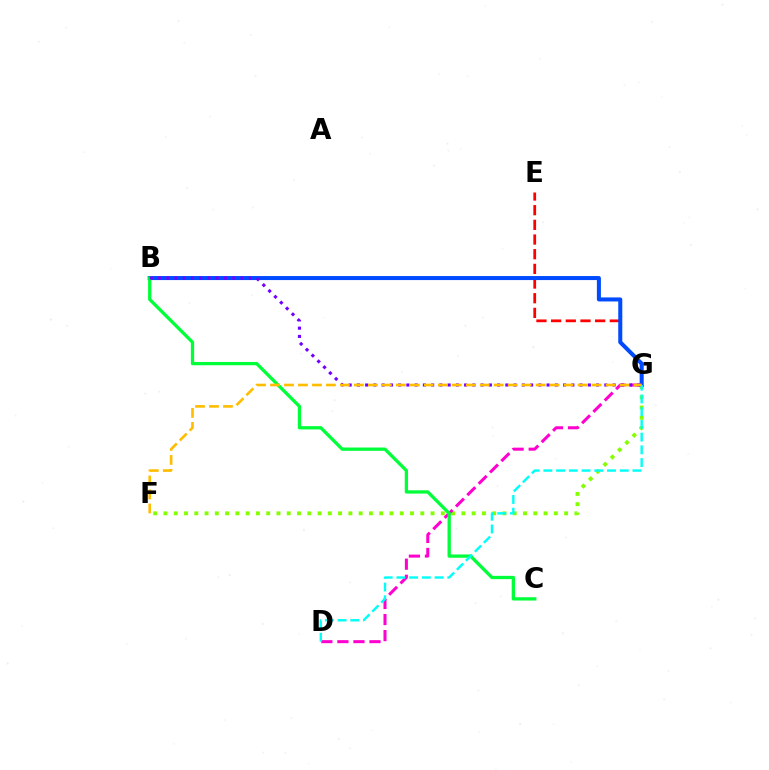{('F', 'G'): [{'color': '#84ff00', 'line_style': 'dotted', 'thickness': 2.79}, {'color': '#ffbd00', 'line_style': 'dashed', 'thickness': 1.9}], ('E', 'G'): [{'color': '#ff0000', 'line_style': 'dashed', 'thickness': 1.99}], ('B', 'G'): [{'color': '#004bff', 'line_style': 'solid', 'thickness': 2.9}, {'color': '#7200ff', 'line_style': 'dotted', 'thickness': 2.24}], ('D', 'G'): [{'color': '#ff00cf', 'line_style': 'dashed', 'thickness': 2.18}, {'color': '#00fff6', 'line_style': 'dashed', 'thickness': 1.73}], ('B', 'C'): [{'color': '#00ff39', 'line_style': 'solid', 'thickness': 2.37}]}